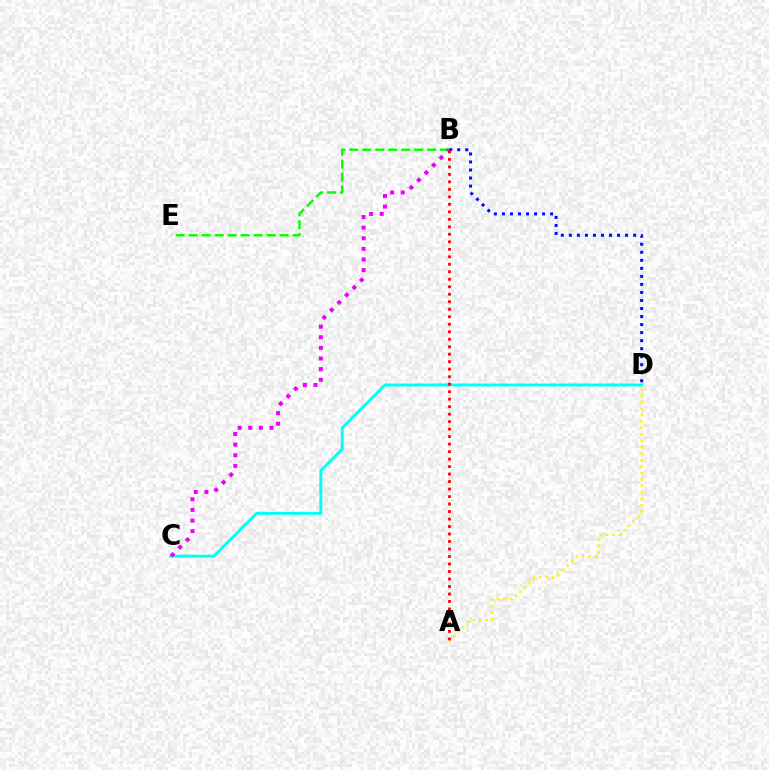{('B', 'E'): [{'color': '#08ff00', 'line_style': 'dashed', 'thickness': 1.76}], ('B', 'D'): [{'color': '#0010ff', 'line_style': 'dotted', 'thickness': 2.18}], ('C', 'D'): [{'color': '#00fff6', 'line_style': 'solid', 'thickness': 2.08}], ('B', 'C'): [{'color': '#ee00ff', 'line_style': 'dotted', 'thickness': 2.88}], ('A', 'D'): [{'color': '#fcf500', 'line_style': 'dotted', 'thickness': 1.75}], ('A', 'B'): [{'color': '#ff0000', 'line_style': 'dotted', 'thickness': 2.04}]}